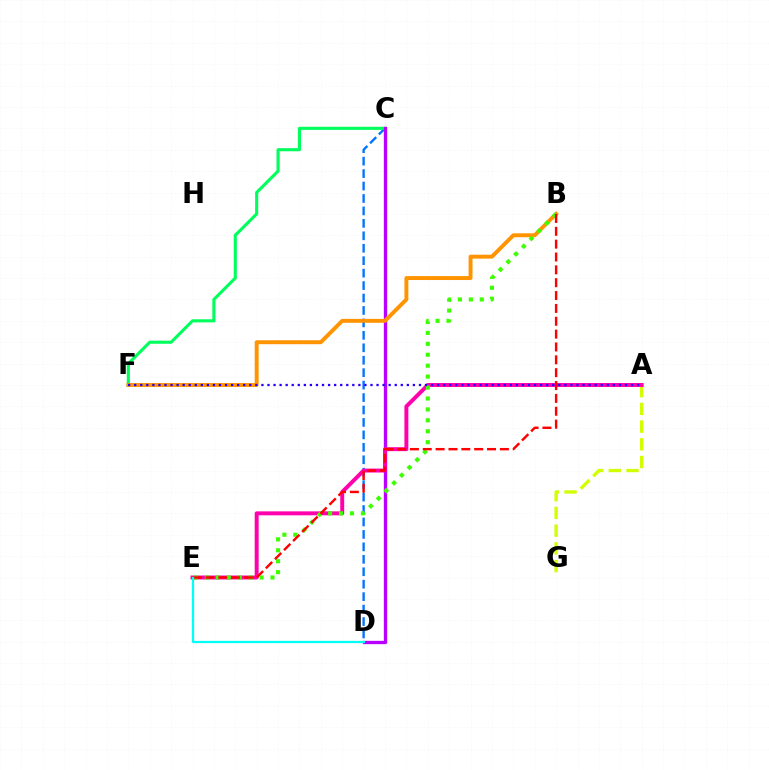{('C', 'D'): [{'color': '#0074ff', 'line_style': 'dashed', 'thickness': 1.69}, {'color': '#b900ff', 'line_style': 'solid', 'thickness': 2.39}], ('C', 'F'): [{'color': '#00ff5c', 'line_style': 'solid', 'thickness': 2.23}], ('A', 'G'): [{'color': '#d1ff00', 'line_style': 'dashed', 'thickness': 2.41}], ('A', 'E'): [{'color': '#ff00ac', 'line_style': 'solid', 'thickness': 2.84}], ('B', 'F'): [{'color': '#ff9400', 'line_style': 'solid', 'thickness': 2.83}], ('B', 'E'): [{'color': '#3dff00', 'line_style': 'dotted', 'thickness': 2.97}, {'color': '#ff0000', 'line_style': 'dashed', 'thickness': 1.75}], ('D', 'E'): [{'color': '#00fff6', 'line_style': 'solid', 'thickness': 1.62}], ('A', 'F'): [{'color': '#2500ff', 'line_style': 'dotted', 'thickness': 1.65}]}